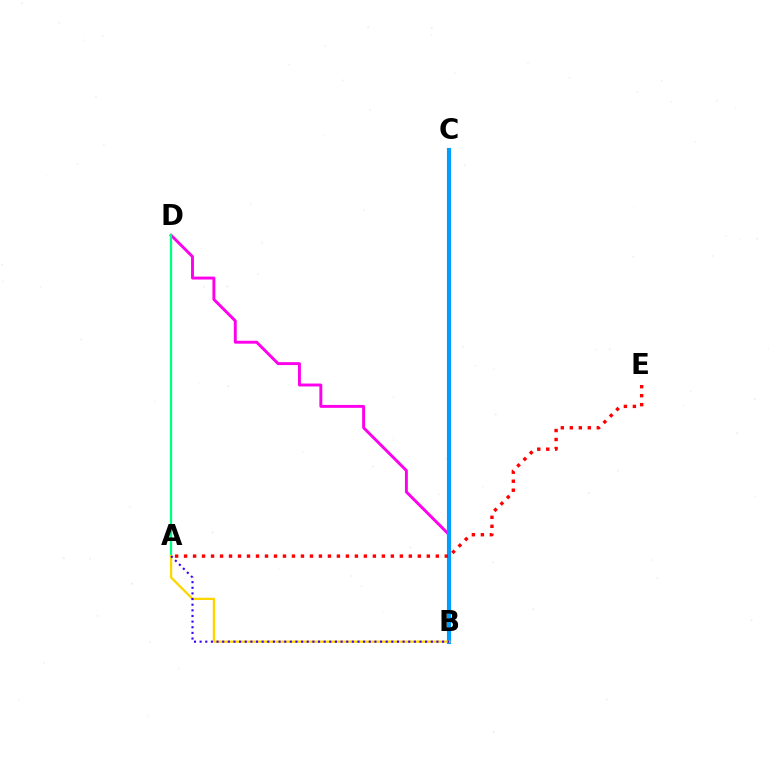{('B', 'D'): [{'color': '#ff00ed', 'line_style': 'solid', 'thickness': 2.1}], ('A', 'D'): [{'color': '#00ff86', 'line_style': 'solid', 'thickness': 1.65}], ('B', 'C'): [{'color': '#4fff00', 'line_style': 'dashed', 'thickness': 1.77}, {'color': '#009eff', 'line_style': 'solid', 'thickness': 2.97}], ('A', 'B'): [{'color': '#ffd500', 'line_style': 'solid', 'thickness': 1.64}, {'color': '#3700ff', 'line_style': 'dotted', 'thickness': 1.53}], ('A', 'E'): [{'color': '#ff0000', 'line_style': 'dotted', 'thickness': 2.44}]}